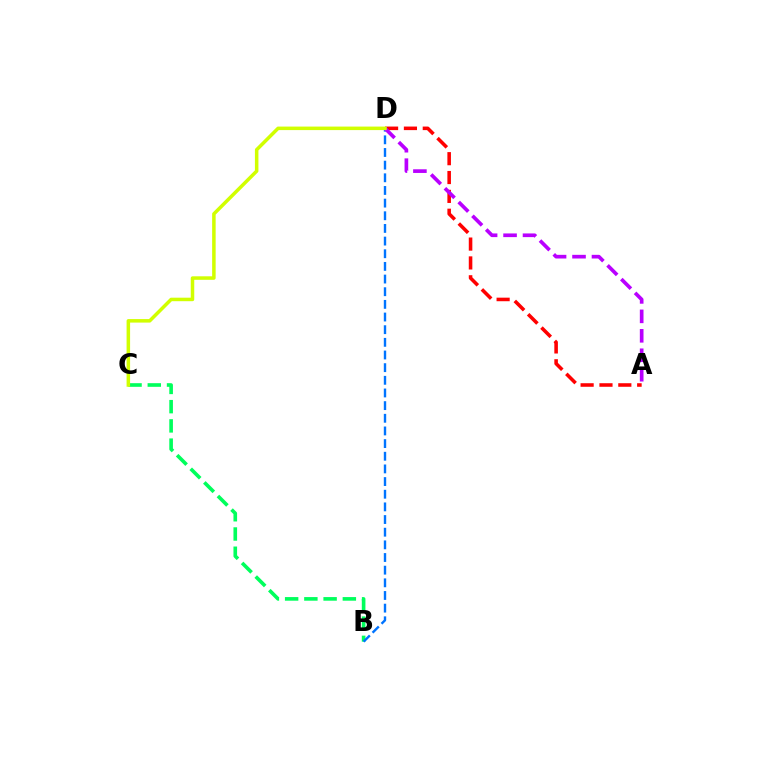{('B', 'C'): [{'color': '#00ff5c', 'line_style': 'dashed', 'thickness': 2.61}], ('A', 'D'): [{'color': '#ff0000', 'line_style': 'dashed', 'thickness': 2.56}, {'color': '#b900ff', 'line_style': 'dashed', 'thickness': 2.64}], ('B', 'D'): [{'color': '#0074ff', 'line_style': 'dashed', 'thickness': 1.72}], ('C', 'D'): [{'color': '#d1ff00', 'line_style': 'solid', 'thickness': 2.53}]}